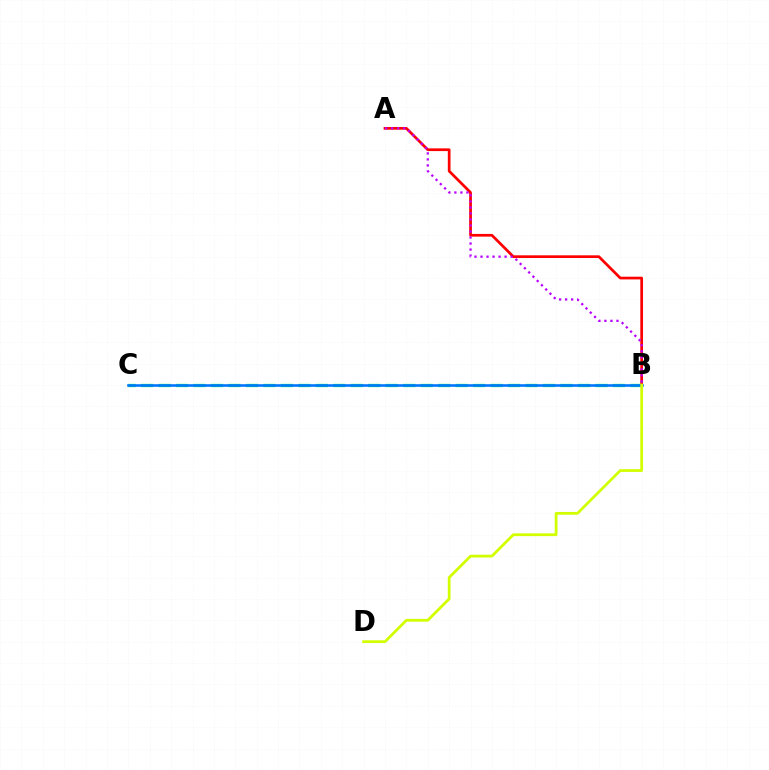{('B', 'C'): [{'color': '#00ff5c', 'line_style': 'dashed', 'thickness': 2.37}, {'color': '#0074ff', 'line_style': 'solid', 'thickness': 1.87}], ('A', 'B'): [{'color': '#ff0000', 'line_style': 'solid', 'thickness': 1.95}, {'color': '#b900ff', 'line_style': 'dotted', 'thickness': 1.64}], ('B', 'D'): [{'color': '#d1ff00', 'line_style': 'solid', 'thickness': 1.99}]}